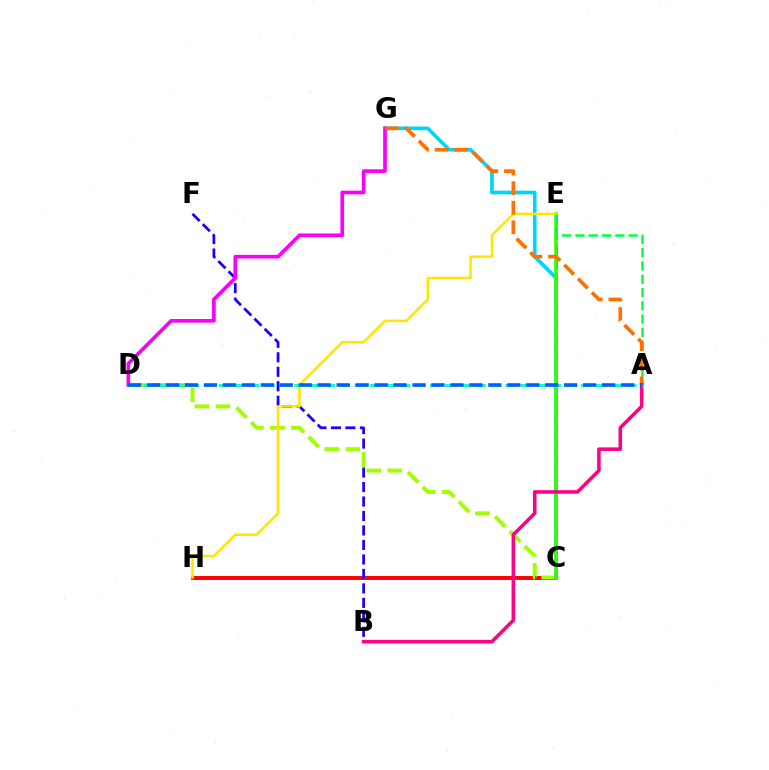{('C', 'H'): [{'color': '#ff0000', 'line_style': 'solid', 'thickness': 2.84}], ('B', 'F'): [{'color': '#1900ff', 'line_style': 'dashed', 'thickness': 1.97}], ('C', 'D'): [{'color': '#a2ff00', 'line_style': 'dashed', 'thickness': 2.86}], ('C', 'E'): [{'color': '#8a00ff', 'line_style': 'dashed', 'thickness': 2.03}, {'color': '#31ff00', 'line_style': 'solid', 'thickness': 2.57}], ('C', 'G'): [{'color': '#00d3ff', 'line_style': 'solid', 'thickness': 2.63}], ('E', 'H'): [{'color': '#ffe600', 'line_style': 'solid', 'thickness': 1.83}], ('D', 'G'): [{'color': '#fa00f9', 'line_style': 'solid', 'thickness': 2.65}], ('A', 'E'): [{'color': '#00ff45', 'line_style': 'dashed', 'thickness': 1.8}], ('A', 'G'): [{'color': '#ff7000', 'line_style': 'dashed', 'thickness': 2.65}], ('A', 'B'): [{'color': '#ff0088', 'line_style': 'solid', 'thickness': 2.56}], ('A', 'D'): [{'color': '#00ffbb', 'line_style': 'dashed', 'thickness': 2.05}, {'color': '#005dff', 'line_style': 'dashed', 'thickness': 2.58}]}